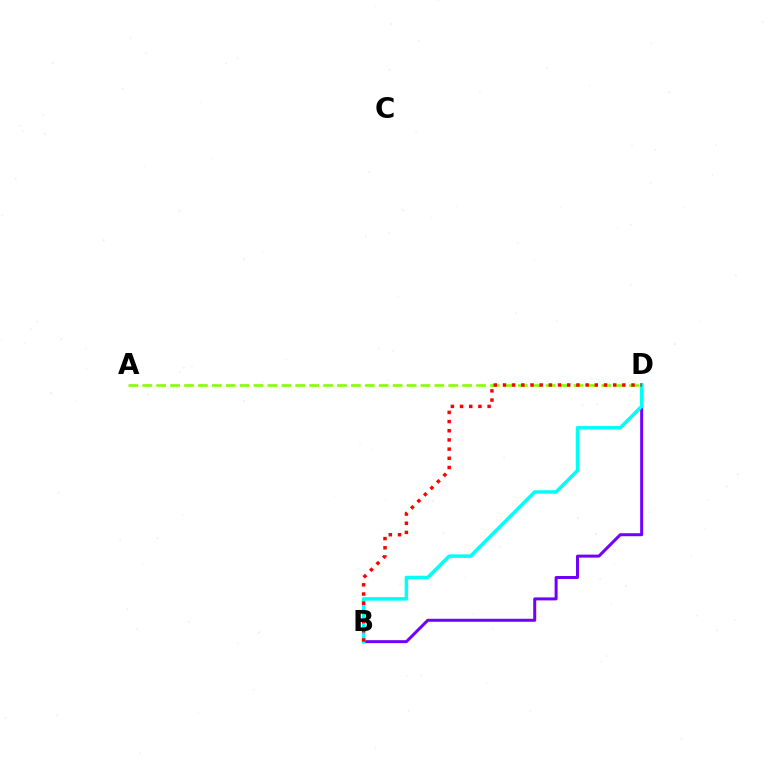{('B', 'D'): [{'color': '#7200ff', 'line_style': 'solid', 'thickness': 2.16}, {'color': '#00fff6', 'line_style': 'solid', 'thickness': 2.53}, {'color': '#ff0000', 'line_style': 'dotted', 'thickness': 2.5}], ('A', 'D'): [{'color': '#84ff00', 'line_style': 'dashed', 'thickness': 1.89}]}